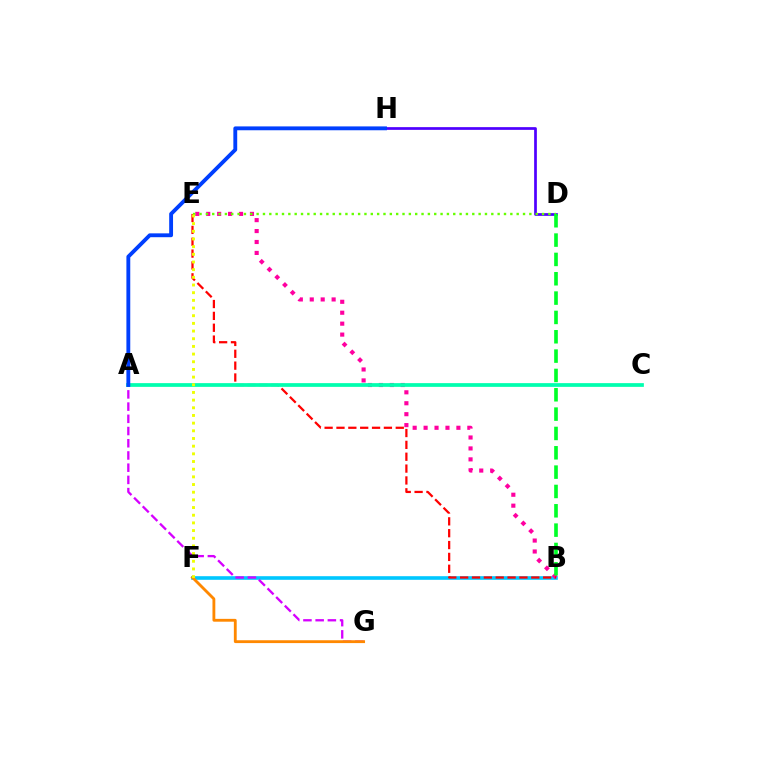{('B', 'F'): [{'color': '#00c7ff', 'line_style': 'solid', 'thickness': 2.61}], ('A', 'G'): [{'color': '#d600ff', 'line_style': 'dashed', 'thickness': 1.66}], ('D', 'H'): [{'color': '#4f00ff', 'line_style': 'solid', 'thickness': 1.96}], ('B', 'E'): [{'color': '#ff00a0', 'line_style': 'dotted', 'thickness': 2.97}, {'color': '#ff0000', 'line_style': 'dashed', 'thickness': 1.61}], ('F', 'G'): [{'color': '#ff8800', 'line_style': 'solid', 'thickness': 2.04}], ('A', 'C'): [{'color': '#00ffaf', 'line_style': 'solid', 'thickness': 2.68}], ('D', 'E'): [{'color': '#66ff00', 'line_style': 'dotted', 'thickness': 1.72}], ('B', 'D'): [{'color': '#00ff27', 'line_style': 'dashed', 'thickness': 2.63}], ('A', 'H'): [{'color': '#003fff', 'line_style': 'solid', 'thickness': 2.77}], ('E', 'F'): [{'color': '#eeff00', 'line_style': 'dotted', 'thickness': 2.08}]}